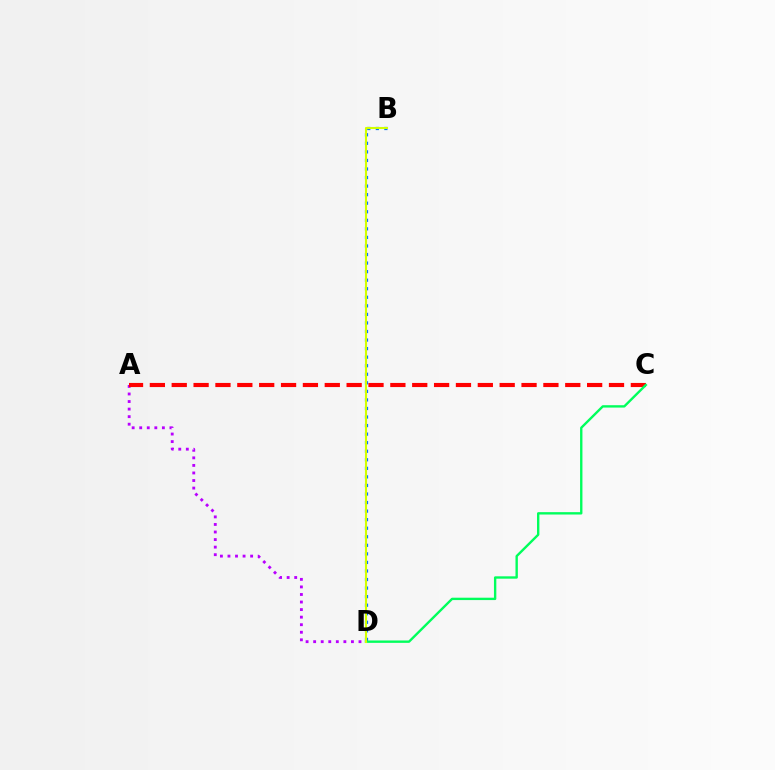{('A', 'D'): [{'color': '#b900ff', 'line_style': 'dotted', 'thickness': 2.05}], ('B', 'D'): [{'color': '#0074ff', 'line_style': 'dotted', 'thickness': 2.32}, {'color': '#d1ff00', 'line_style': 'solid', 'thickness': 1.51}], ('A', 'C'): [{'color': '#ff0000', 'line_style': 'dashed', 'thickness': 2.97}], ('C', 'D'): [{'color': '#00ff5c', 'line_style': 'solid', 'thickness': 1.71}]}